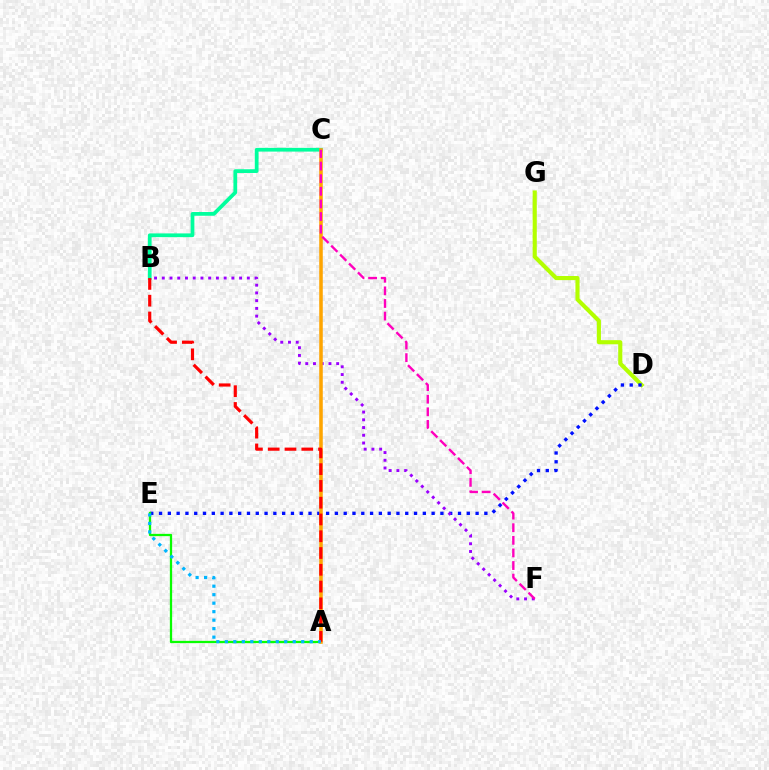{('B', 'C'): [{'color': '#00ff9d', 'line_style': 'solid', 'thickness': 2.69}], ('D', 'G'): [{'color': '#b3ff00', 'line_style': 'solid', 'thickness': 2.97}], ('D', 'E'): [{'color': '#0010ff', 'line_style': 'dotted', 'thickness': 2.39}], ('B', 'F'): [{'color': '#9b00ff', 'line_style': 'dotted', 'thickness': 2.1}], ('A', 'E'): [{'color': '#08ff00', 'line_style': 'solid', 'thickness': 1.64}, {'color': '#00b5ff', 'line_style': 'dotted', 'thickness': 2.31}], ('A', 'C'): [{'color': '#ffa500', 'line_style': 'solid', 'thickness': 2.55}], ('C', 'F'): [{'color': '#ff00bd', 'line_style': 'dashed', 'thickness': 1.71}], ('A', 'B'): [{'color': '#ff0000', 'line_style': 'dashed', 'thickness': 2.28}]}